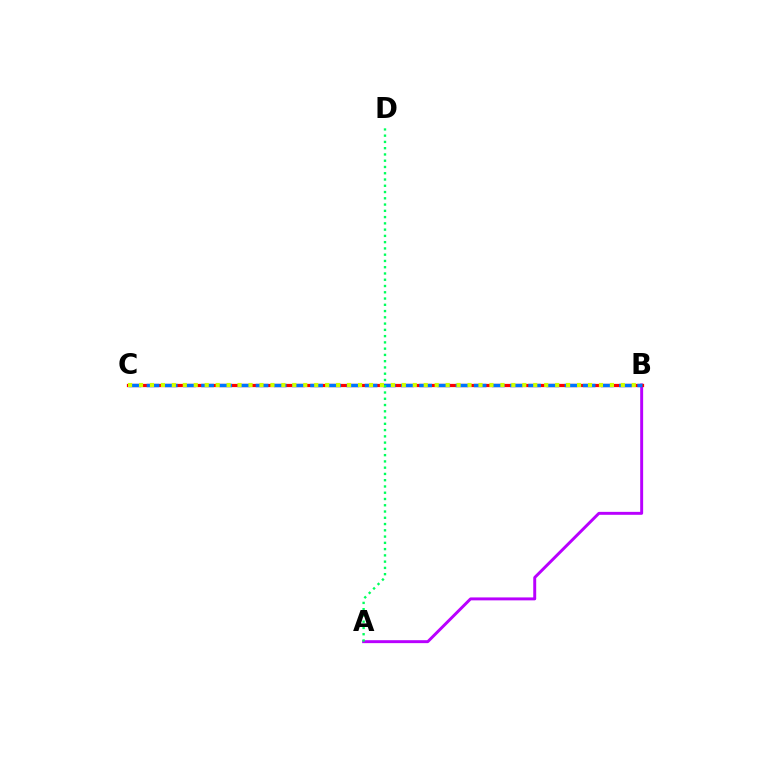{('A', 'B'): [{'color': '#b900ff', 'line_style': 'solid', 'thickness': 2.12}], ('B', 'C'): [{'color': '#ff0000', 'line_style': 'solid', 'thickness': 2.33}, {'color': '#0074ff', 'line_style': 'dashed', 'thickness': 2.47}, {'color': '#d1ff00', 'line_style': 'dotted', 'thickness': 2.98}], ('A', 'D'): [{'color': '#00ff5c', 'line_style': 'dotted', 'thickness': 1.7}]}